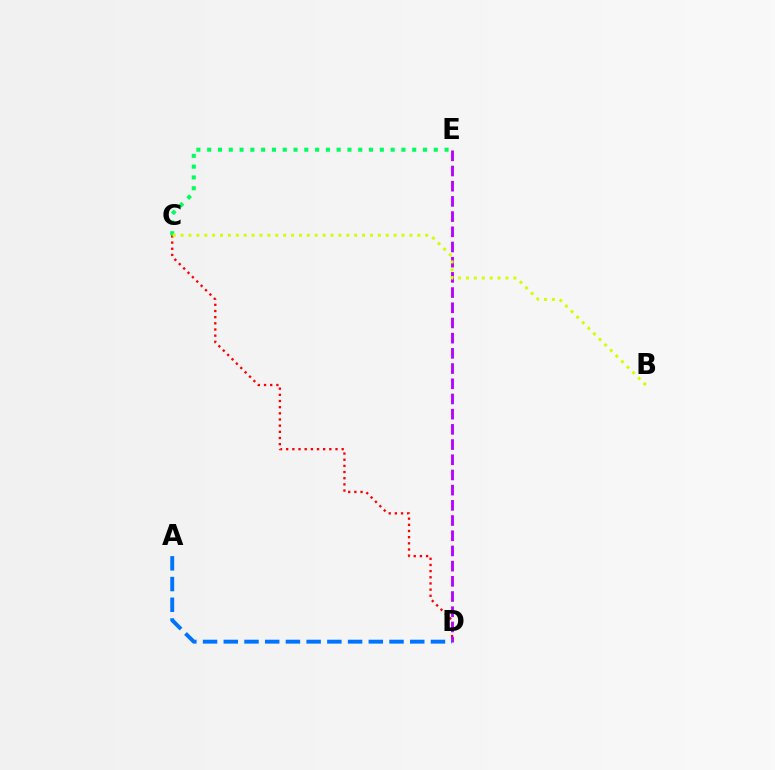{('C', 'D'): [{'color': '#ff0000', 'line_style': 'dotted', 'thickness': 1.67}], ('D', 'E'): [{'color': '#b900ff', 'line_style': 'dashed', 'thickness': 2.06}], ('C', 'E'): [{'color': '#00ff5c', 'line_style': 'dotted', 'thickness': 2.93}], ('B', 'C'): [{'color': '#d1ff00', 'line_style': 'dotted', 'thickness': 2.14}], ('A', 'D'): [{'color': '#0074ff', 'line_style': 'dashed', 'thickness': 2.81}]}